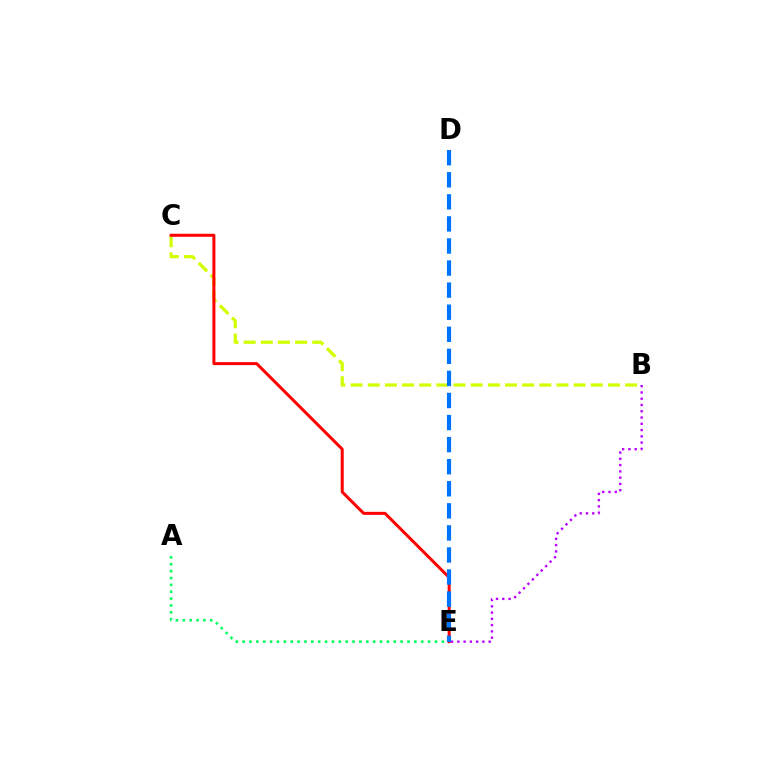{('A', 'E'): [{'color': '#00ff5c', 'line_style': 'dotted', 'thickness': 1.87}], ('B', 'C'): [{'color': '#d1ff00', 'line_style': 'dashed', 'thickness': 2.33}], ('C', 'E'): [{'color': '#ff0000', 'line_style': 'solid', 'thickness': 2.16}], ('B', 'E'): [{'color': '#b900ff', 'line_style': 'dotted', 'thickness': 1.7}], ('D', 'E'): [{'color': '#0074ff', 'line_style': 'dashed', 'thickness': 3.0}]}